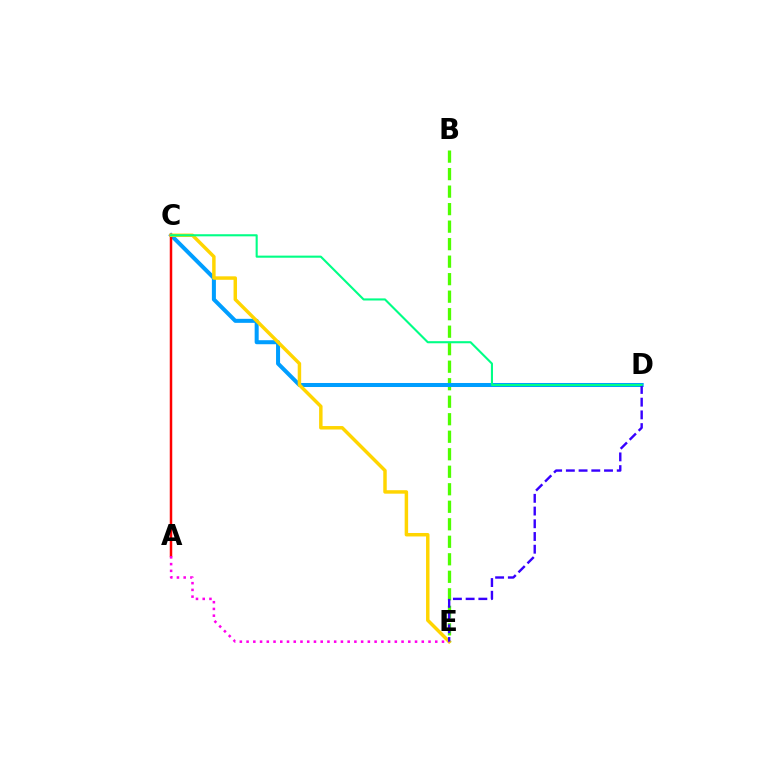{('B', 'E'): [{'color': '#4fff00', 'line_style': 'dashed', 'thickness': 2.38}], ('C', 'D'): [{'color': '#009eff', 'line_style': 'solid', 'thickness': 2.9}, {'color': '#00ff86', 'line_style': 'solid', 'thickness': 1.51}], ('A', 'C'): [{'color': '#ff0000', 'line_style': 'solid', 'thickness': 1.79}], ('C', 'E'): [{'color': '#ffd500', 'line_style': 'solid', 'thickness': 2.5}], ('A', 'E'): [{'color': '#ff00ed', 'line_style': 'dotted', 'thickness': 1.83}], ('D', 'E'): [{'color': '#3700ff', 'line_style': 'dashed', 'thickness': 1.73}]}